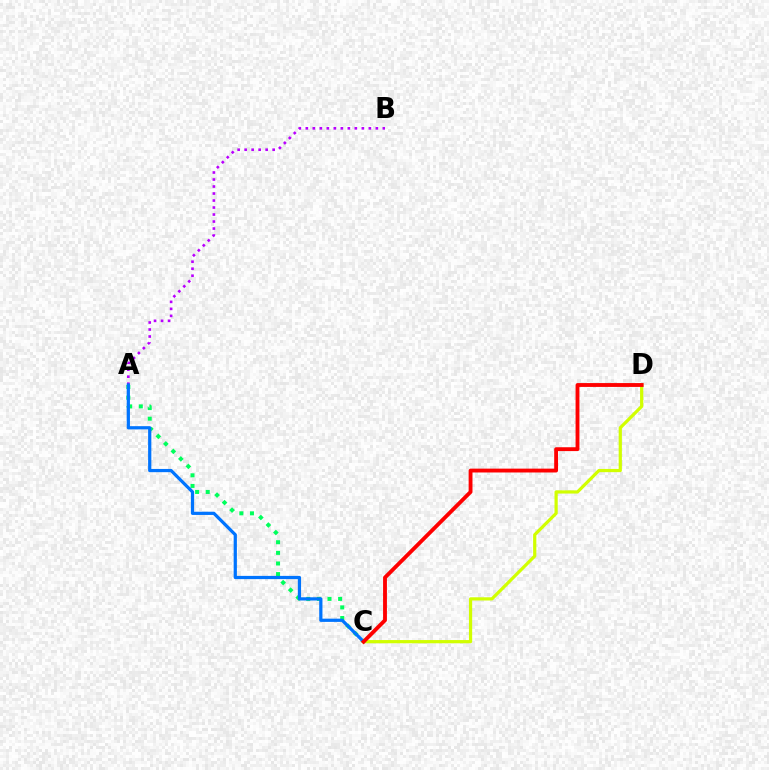{('C', 'D'): [{'color': '#d1ff00', 'line_style': 'solid', 'thickness': 2.31}, {'color': '#ff0000', 'line_style': 'solid', 'thickness': 2.77}], ('A', 'C'): [{'color': '#00ff5c', 'line_style': 'dotted', 'thickness': 2.88}, {'color': '#0074ff', 'line_style': 'solid', 'thickness': 2.32}], ('A', 'B'): [{'color': '#b900ff', 'line_style': 'dotted', 'thickness': 1.9}]}